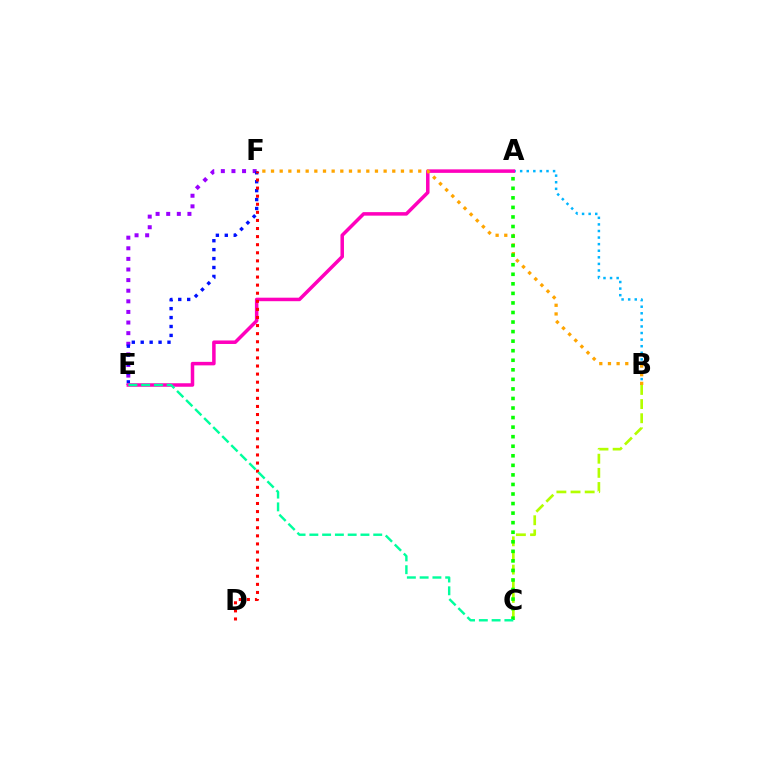{('E', 'F'): [{'color': '#9b00ff', 'line_style': 'dotted', 'thickness': 2.88}, {'color': '#0010ff', 'line_style': 'dotted', 'thickness': 2.42}], ('B', 'C'): [{'color': '#b3ff00', 'line_style': 'dashed', 'thickness': 1.92}], ('A', 'B'): [{'color': '#00b5ff', 'line_style': 'dotted', 'thickness': 1.79}], ('A', 'E'): [{'color': '#ff00bd', 'line_style': 'solid', 'thickness': 2.53}], ('B', 'F'): [{'color': '#ffa500', 'line_style': 'dotted', 'thickness': 2.35}], ('A', 'C'): [{'color': '#08ff00', 'line_style': 'dotted', 'thickness': 2.6}], ('D', 'F'): [{'color': '#ff0000', 'line_style': 'dotted', 'thickness': 2.2}], ('C', 'E'): [{'color': '#00ff9d', 'line_style': 'dashed', 'thickness': 1.74}]}